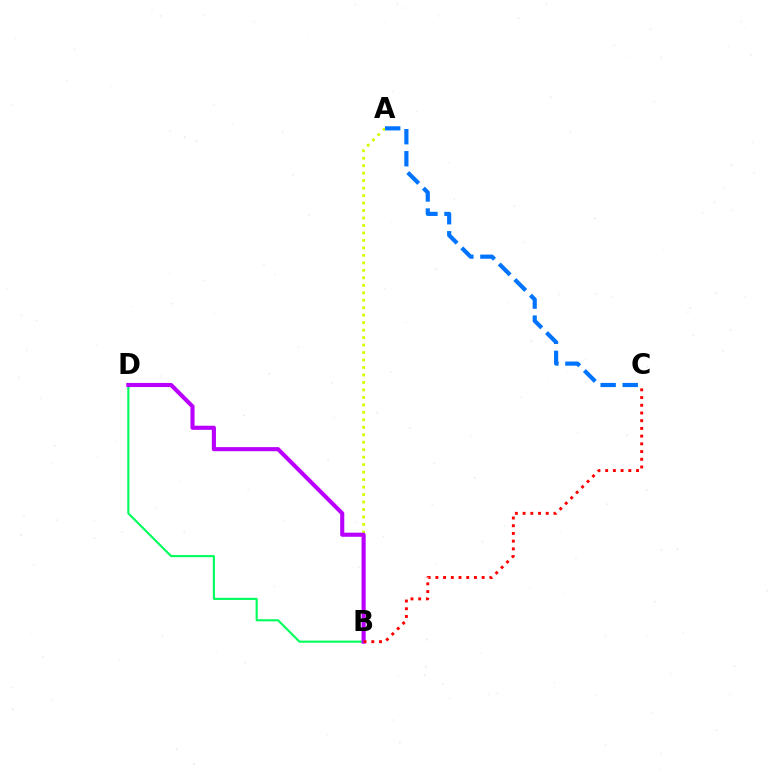{('A', 'B'): [{'color': '#d1ff00', 'line_style': 'dotted', 'thickness': 2.03}], ('B', 'D'): [{'color': '#00ff5c', 'line_style': 'solid', 'thickness': 1.53}, {'color': '#b900ff', 'line_style': 'solid', 'thickness': 2.95}], ('A', 'C'): [{'color': '#0074ff', 'line_style': 'dashed', 'thickness': 3.0}], ('B', 'C'): [{'color': '#ff0000', 'line_style': 'dotted', 'thickness': 2.1}]}